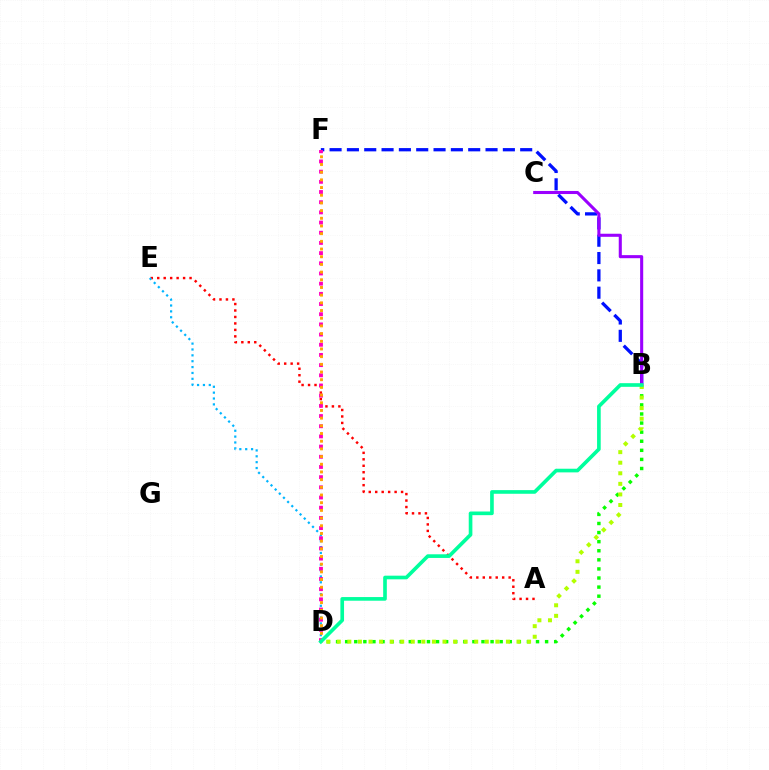{('B', 'F'): [{'color': '#0010ff', 'line_style': 'dashed', 'thickness': 2.35}], ('A', 'E'): [{'color': '#ff0000', 'line_style': 'dotted', 'thickness': 1.76}], ('B', 'C'): [{'color': '#9b00ff', 'line_style': 'solid', 'thickness': 2.21}], ('B', 'D'): [{'color': '#08ff00', 'line_style': 'dotted', 'thickness': 2.47}, {'color': '#b3ff00', 'line_style': 'dotted', 'thickness': 2.87}, {'color': '#00ff9d', 'line_style': 'solid', 'thickness': 2.63}], ('D', 'E'): [{'color': '#00b5ff', 'line_style': 'dotted', 'thickness': 1.59}], ('D', 'F'): [{'color': '#ff00bd', 'line_style': 'dotted', 'thickness': 2.77}, {'color': '#ffa500', 'line_style': 'dotted', 'thickness': 2.09}]}